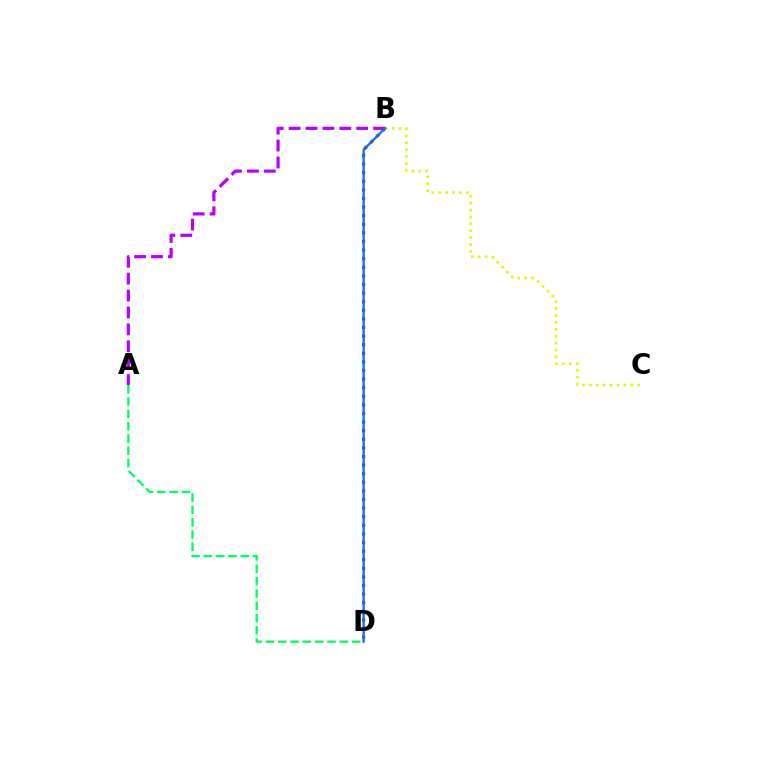{('A', 'D'): [{'color': '#00ff5c', 'line_style': 'dashed', 'thickness': 1.67}], ('B', 'D'): [{'color': '#ff0000', 'line_style': 'dotted', 'thickness': 2.34}, {'color': '#0074ff', 'line_style': 'solid', 'thickness': 1.67}], ('A', 'B'): [{'color': '#b900ff', 'line_style': 'dashed', 'thickness': 2.3}], ('B', 'C'): [{'color': '#d1ff00', 'line_style': 'dotted', 'thickness': 1.88}]}